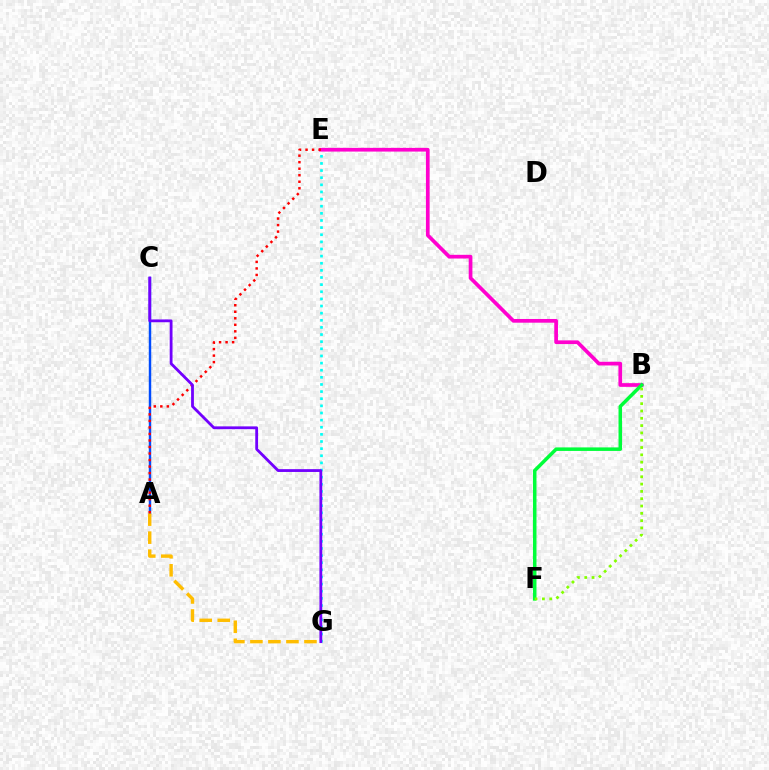{('B', 'E'): [{'color': '#ff00cf', 'line_style': 'solid', 'thickness': 2.67}], ('A', 'C'): [{'color': '#004bff', 'line_style': 'solid', 'thickness': 1.76}], ('A', 'G'): [{'color': '#ffbd00', 'line_style': 'dashed', 'thickness': 2.45}], ('A', 'E'): [{'color': '#ff0000', 'line_style': 'dotted', 'thickness': 1.77}], ('B', 'F'): [{'color': '#00ff39', 'line_style': 'solid', 'thickness': 2.53}, {'color': '#84ff00', 'line_style': 'dotted', 'thickness': 1.99}], ('E', 'G'): [{'color': '#00fff6', 'line_style': 'dotted', 'thickness': 1.94}], ('C', 'G'): [{'color': '#7200ff', 'line_style': 'solid', 'thickness': 2.02}]}